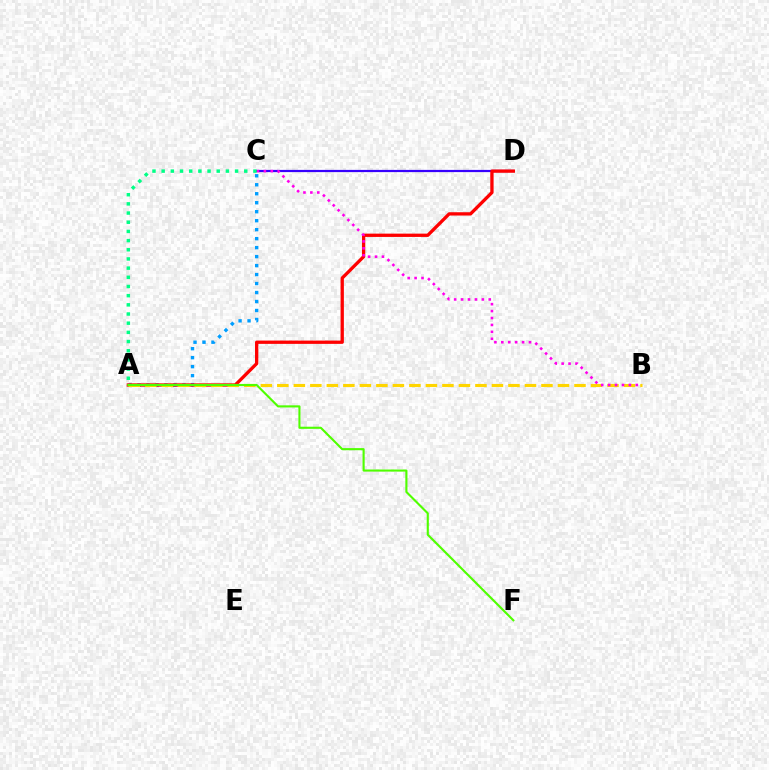{('A', 'C'): [{'color': '#009eff', 'line_style': 'dotted', 'thickness': 2.44}, {'color': '#00ff86', 'line_style': 'dotted', 'thickness': 2.49}], ('C', 'D'): [{'color': '#3700ff', 'line_style': 'solid', 'thickness': 1.6}], ('A', 'D'): [{'color': '#ff0000', 'line_style': 'solid', 'thickness': 2.38}], ('A', 'B'): [{'color': '#ffd500', 'line_style': 'dashed', 'thickness': 2.24}], ('B', 'C'): [{'color': '#ff00ed', 'line_style': 'dotted', 'thickness': 1.88}], ('A', 'F'): [{'color': '#4fff00', 'line_style': 'solid', 'thickness': 1.53}]}